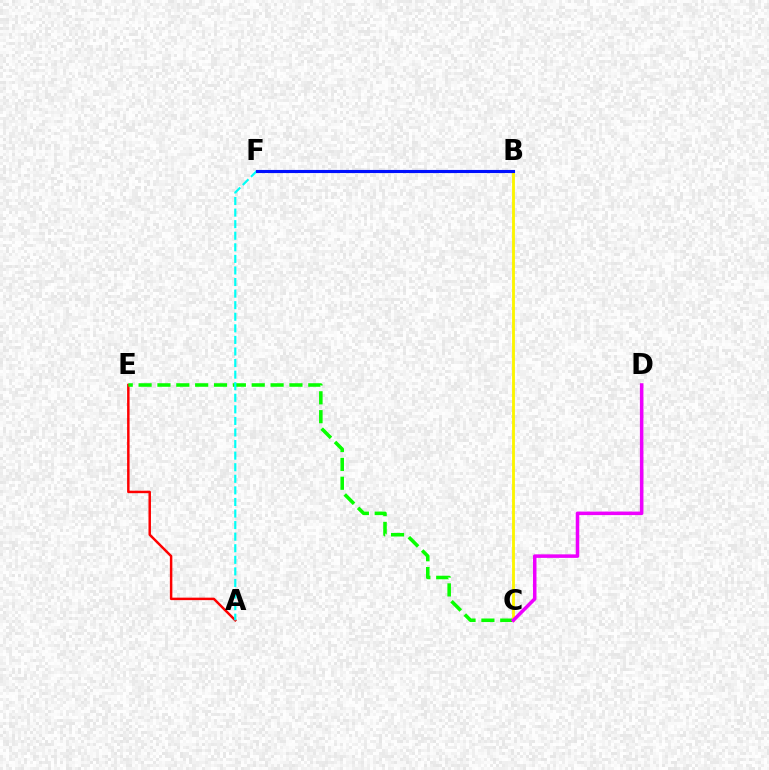{('A', 'E'): [{'color': '#ff0000', 'line_style': 'solid', 'thickness': 1.78}], ('C', 'E'): [{'color': '#08ff00', 'line_style': 'dashed', 'thickness': 2.56}], ('B', 'C'): [{'color': '#fcf500', 'line_style': 'solid', 'thickness': 2.06}], ('A', 'F'): [{'color': '#00fff6', 'line_style': 'dashed', 'thickness': 1.57}], ('B', 'F'): [{'color': '#0010ff', 'line_style': 'solid', 'thickness': 2.24}], ('C', 'D'): [{'color': '#ee00ff', 'line_style': 'solid', 'thickness': 2.54}]}